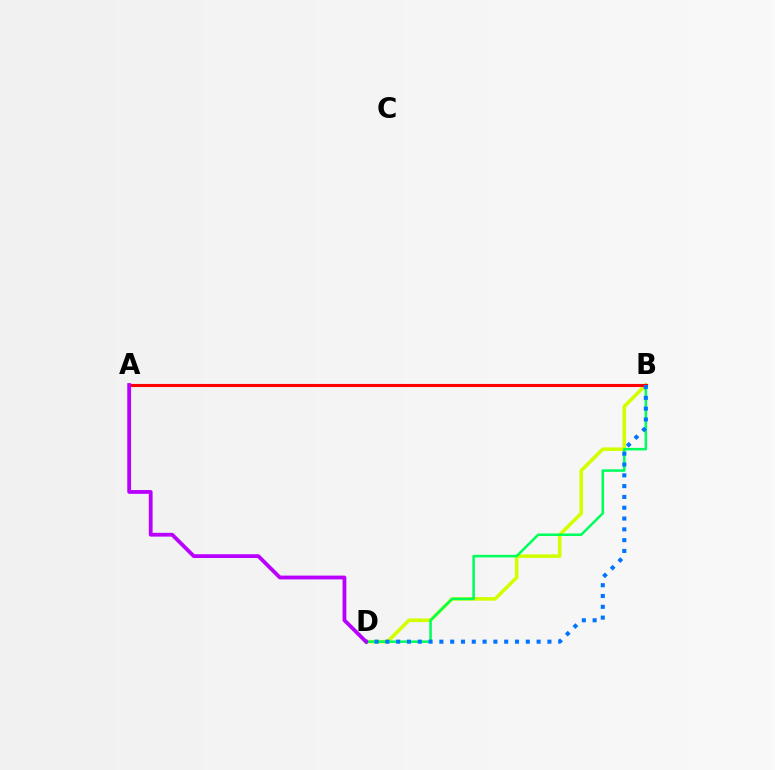{('B', 'D'): [{'color': '#d1ff00', 'line_style': 'solid', 'thickness': 2.58}, {'color': '#00ff5c', 'line_style': 'solid', 'thickness': 1.82}, {'color': '#0074ff', 'line_style': 'dotted', 'thickness': 2.94}], ('A', 'B'): [{'color': '#ff0000', 'line_style': 'solid', 'thickness': 2.23}], ('A', 'D'): [{'color': '#b900ff', 'line_style': 'solid', 'thickness': 2.73}]}